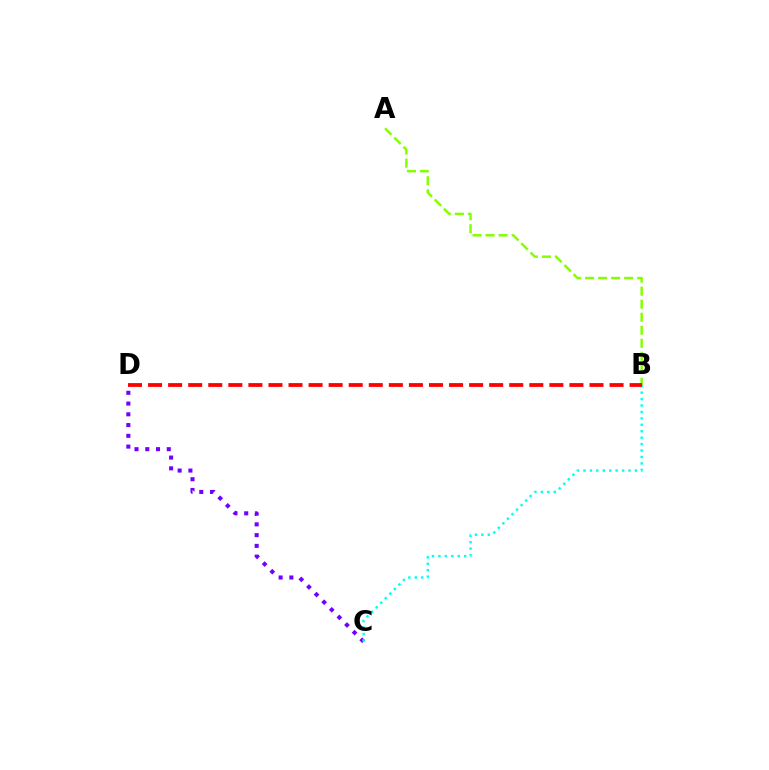{('C', 'D'): [{'color': '#7200ff', 'line_style': 'dotted', 'thickness': 2.92}], ('B', 'C'): [{'color': '#00fff6', 'line_style': 'dotted', 'thickness': 1.75}], ('A', 'B'): [{'color': '#84ff00', 'line_style': 'dashed', 'thickness': 1.77}], ('B', 'D'): [{'color': '#ff0000', 'line_style': 'dashed', 'thickness': 2.73}]}